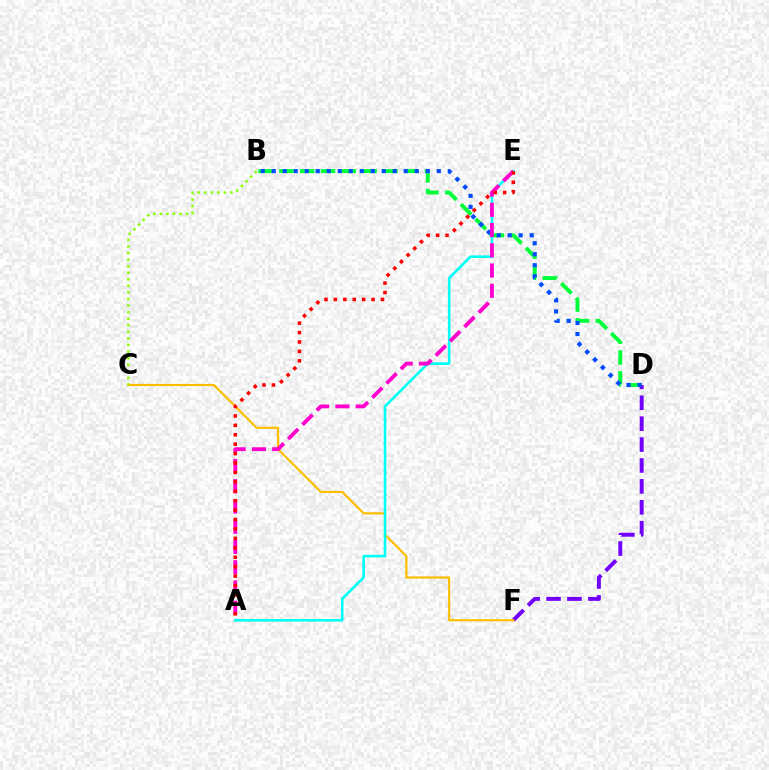{('B', 'D'): [{'color': '#00ff39', 'line_style': 'dashed', 'thickness': 2.83}, {'color': '#004bff', 'line_style': 'dotted', 'thickness': 2.99}], ('D', 'F'): [{'color': '#7200ff', 'line_style': 'dashed', 'thickness': 2.84}], ('C', 'F'): [{'color': '#ffbd00', 'line_style': 'solid', 'thickness': 1.56}], ('A', 'E'): [{'color': '#00fff6', 'line_style': 'solid', 'thickness': 1.86}, {'color': '#ff00cf', 'line_style': 'dashed', 'thickness': 2.75}, {'color': '#ff0000', 'line_style': 'dotted', 'thickness': 2.56}], ('B', 'C'): [{'color': '#84ff00', 'line_style': 'dotted', 'thickness': 1.79}]}